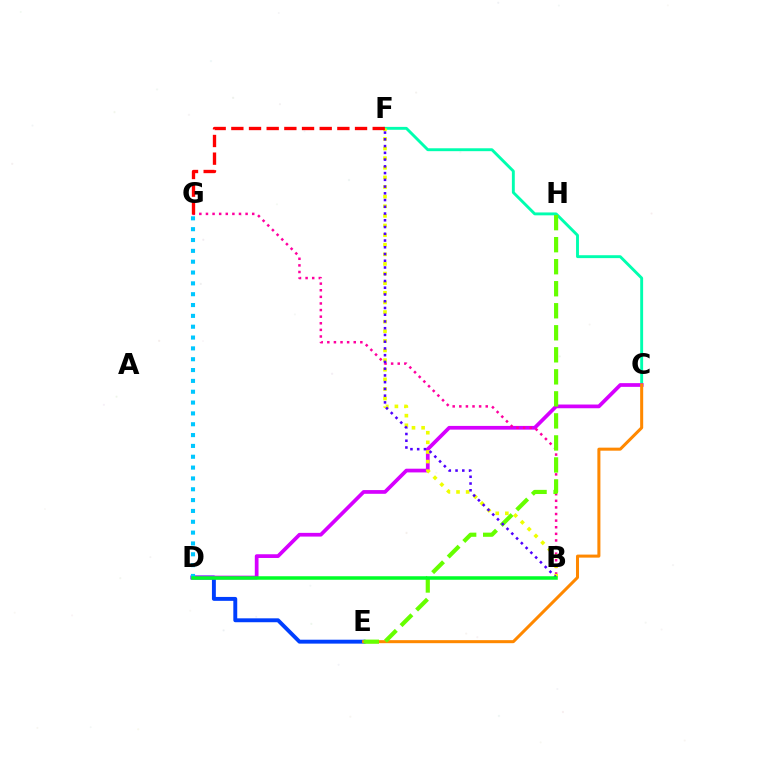{('C', 'F'): [{'color': '#00ffaf', 'line_style': 'solid', 'thickness': 2.09}], ('D', 'E'): [{'color': '#003fff', 'line_style': 'solid', 'thickness': 2.81}], ('C', 'D'): [{'color': '#d600ff', 'line_style': 'solid', 'thickness': 2.68}], ('C', 'E'): [{'color': '#ff8800', 'line_style': 'solid', 'thickness': 2.18}], ('B', 'G'): [{'color': '#ff00a0', 'line_style': 'dotted', 'thickness': 1.8}], ('B', 'F'): [{'color': '#eeff00', 'line_style': 'dotted', 'thickness': 2.61}, {'color': '#4f00ff', 'line_style': 'dotted', 'thickness': 1.83}], ('F', 'G'): [{'color': '#ff0000', 'line_style': 'dashed', 'thickness': 2.4}], ('E', 'H'): [{'color': '#66ff00', 'line_style': 'dashed', 'thickness': 2.99}], ('D', 'G'): [{'color': '#00c7ff', 'line_style': 'dotted', 'thickness': 2.94}], ('B', 'D'): [{'color': '#00ff27', 'line_style': 'solid', 'thickness': 2.53}]}